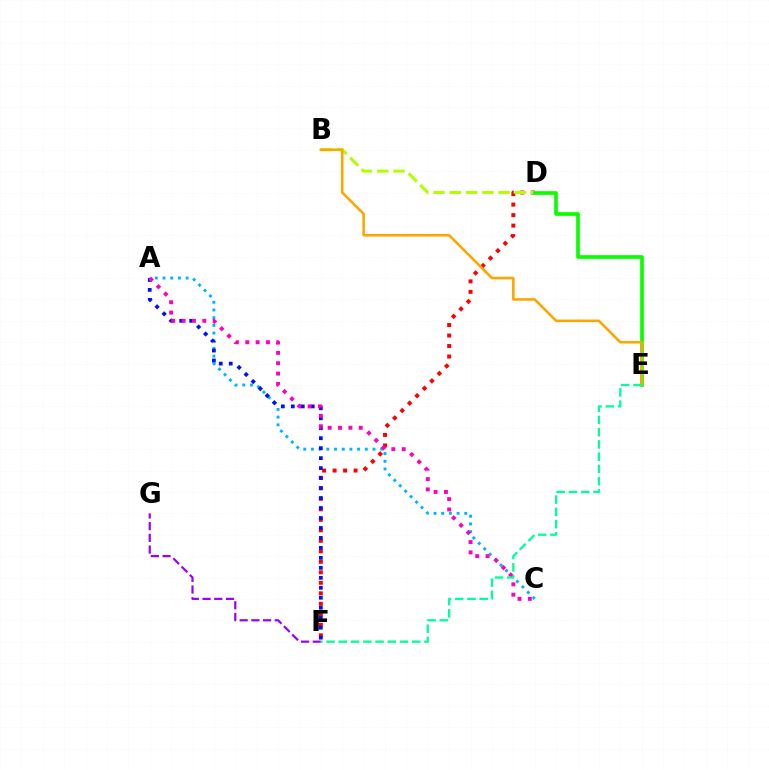{('D', 'F'): [{'color': '#ff0000', 'line_style': 'dotted', 'thickness': 2.85}], ('A', 'C'): [{'color': '#00b5ff', 'line_style': 'dotted', 'thickness': 2.09}, {'color': '#ff00bd', 'line_style': 'dotted', 'thickness': 2.82}], ('A', 'F'): [{'color': '#0010ff', 'line_style': 'dotted', 'thickness': 2.71}], ('B', 'D'): [{'color': '#b3ff00', 'line_style': 'dashed', 'thickness': 2.21}], ('D', 'E'): [{'color': '#08ff00', 'line_style': 'solid', 'thickness': 2.64}], ('F', 'G'): [{'color': '#9b00ff', 'line_style': 'dashed', 'thickness': 1.59}], ('B', 'E'): [{'color': '#ffa500', 'line_style': 'solid', 'thickness': 1.87}], ('E', 'F'): [{'color': '#00ff9d', 'line_style': 'dashed', 'thickness': 1.66}]}